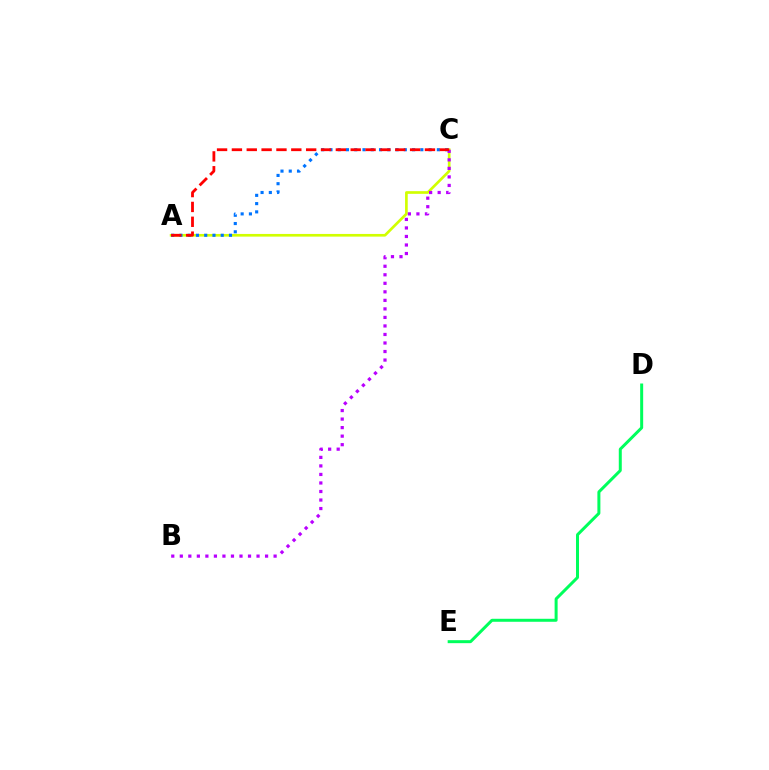{('A', 'C'): [{'color': '#d1ff00', 'line_style': 'solid', 'thickness': 1.92}, {'color': '#0074ff', 'line_style': 'dotted', 'thickness': 2.24}, {'color': '#ff0000', 'line_style': 'dashed', 'thickness': 2.02}], ('B', 'C'): [{'color': '#b900ff', 'line_style': 'dotted', 'thickness': 2.32}], ('D', 'E'): [{'color': '#00ff5c', 'line_style': 'solid', 'thickness': 2.16}]}